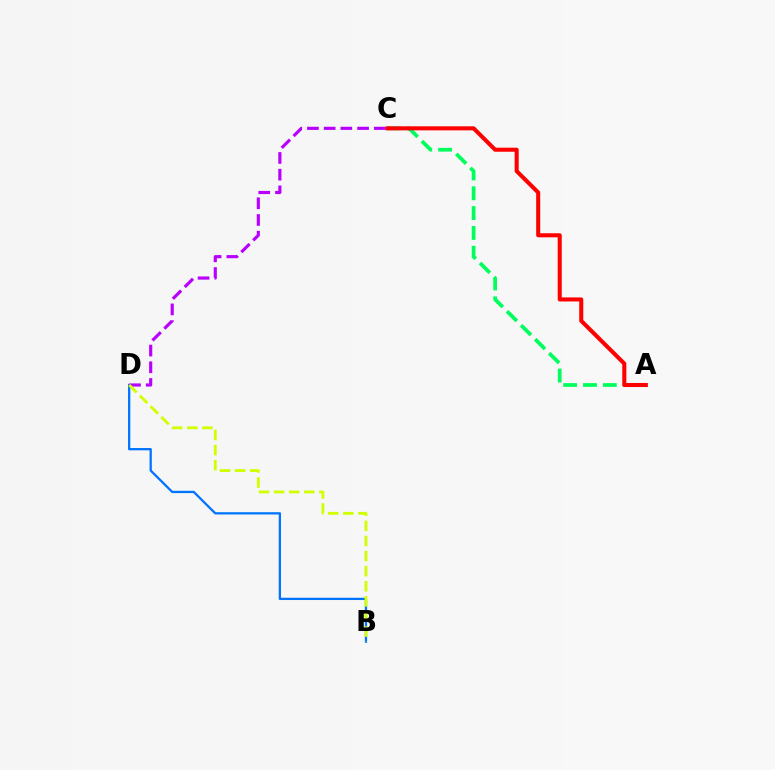{('A', 'C'): [{'color': '#00ff5c', 'line_style': 'dashed', 'thickness': 2.69}, {'color': '#ff0000', 'line_style': 'solid', 'thickness': 2.92}], ('B', 'D'): [{'color': '#0074ff', 'line_style': 'solid', 'thickness': 1.64}, {'color': '#d1ff00', 'line_style': 'dashed', 'thickness': 2.05}], ('C', 'D'): [{'color': '#b900ff', 'line_style': 'dashed', 'thickness': 2.27}]}